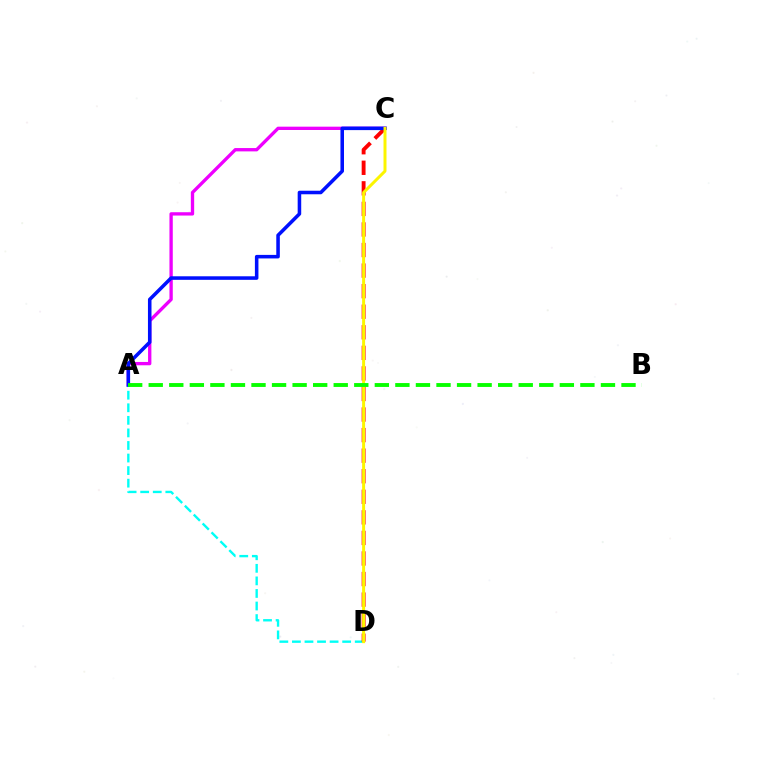{('A', 'C'): [{'color': '#ee00ff', 'line_style': 'solid', 'thickness': 2.39}, {'color': '#0010ff', 'line_style': 'solid', 'thickness': 2.55}], ('A', 'D'): [{'color': '#00fff6', 'line_style': 'dashed', 'thickness': 1.71}], ('C', 'D'): [{'color': '#ff0000', 'line_style': 'dashed', 'thickness': 2.79}, {'color': '#fcf500', 'line_style': 'solid', 'thickness': 2.15}], ('A', 'B'): [{'color': '#08ff00', 'line_style': 'dashed', 'thickness': 2.79}]}